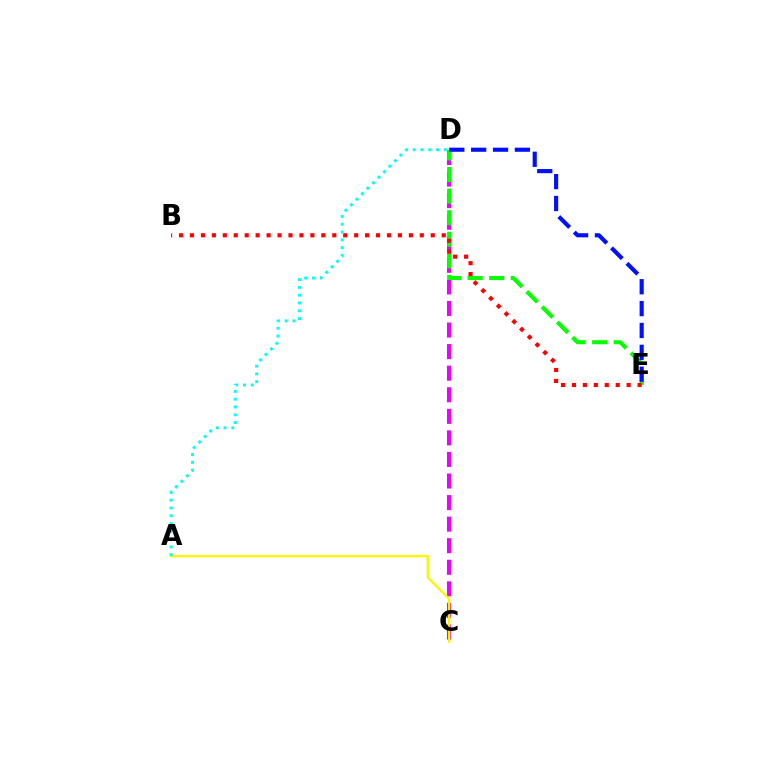{('C', 'D'): [{'color': '#ee00ff', 'line_style': 'dashed', 'thickness': 2.93}], ('A', 'C'): [{'color': '#fcf500', 'line_style': 'solid', 'thickness': 1.65}], ('D', 'E'): [{'color': '#08ff00', 'line_style': 'dashed', 'thickness': 2.93}, {'color': '#0010ff', 'line_style': 'dashed', 'thickness': 2.97}], ('B', 'E'): [{'color': '#ff0000', 'line_style': 'dotted', 'thickness': 2.97}], ('A', 'D'): [{'color': '#00fff6', 'line_style': 'dotted', 'thickness': 2.11}]}